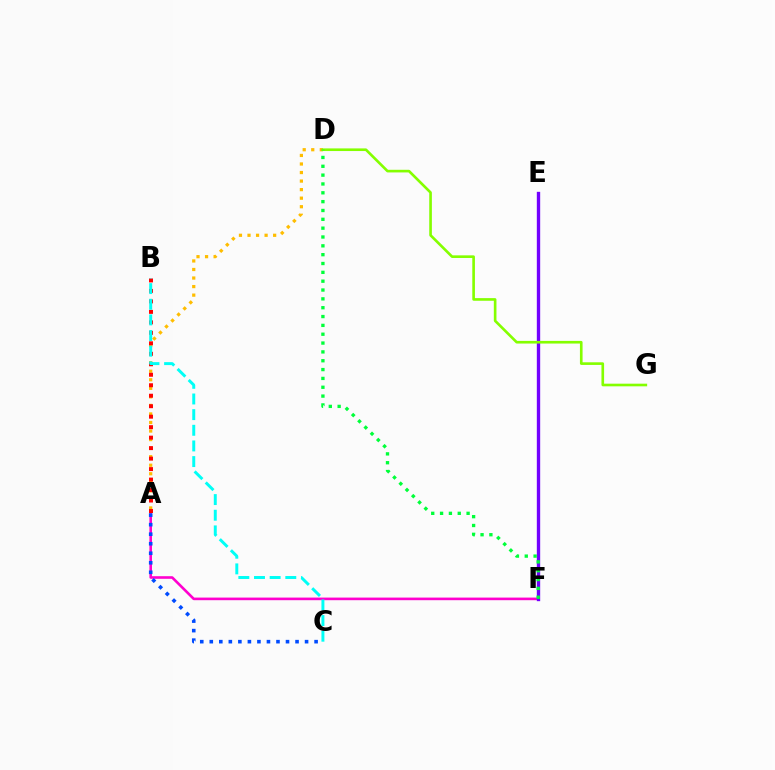{('A', 'D'): [{'color': '#ffbd00', 'line_style': 'dotted', 'thickness': 2.32}], ('A', 'F'): [{'color': '#ff00cf', 'line_style': 'solid', 'thickness': 1.88}], ('A', 'B'): [{'color': '#ff0000', 'line_style': 'dotted', 'thickness': 2.85}], ('A', 'C'): [{'color': '#004bff', 'line_style': 'dotted', 'thickness': 2.59}], ('E', 'F'): [{'color': '#7200ff', 'line_style': 'solid', 'thickness': 2.41}], ('D', 'G'): [{'color': '#84ff00', 'line_style': 'solid', 'thickness': 1.9}], ('D', 'F'): [{'color': '#00ff39', 'line_style': 'dotted', 'thickness': 2.4}], ('B', 'C'): [{'color': '#00fff6', 'line_style': 'dashed', 'thickness': 2.13}]}